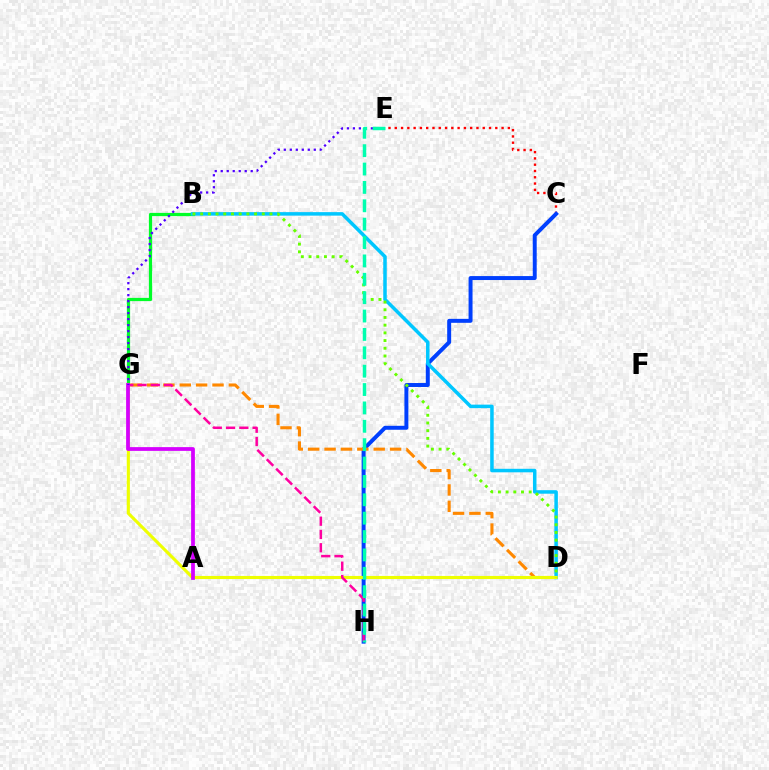{('C', 'E'): [{'color': '#ff0000', 'line_style': 'dotted', 'thickness': 1.71}], ('C', 'H'): [{'color': '#003fff', 'line_style': 'solid', 'thickness': 2.85}], ('B', 'G'): [{'color': '#00ff27', 'line_style': 'solid', 'thickness': 2.33}], ('D', 'G'): [{'color': '#ff8800', 'line_style': 'dashed', 'thickness': 2.22}, {'color': '#eeff00', 'line_style': 'solid', 'thickness': 2.24}], ('B', 'D'): [{'color': '#00c7ff', 'line_style': 'solid', 'thickness': 2.53}, {'color': '#66ff00', 'line_style': 'dotted', 'thickness': 2.09}], ('G', 'H'): [{'color': '#ff00a0', 'line_style': 'dashed', 'thickness': 1.8}], ('A', 'G'): [{'color': '#d600ff', 'line_style': 'solid', 'thickness': 2.7}], ('E', 'G'): [{'color': '#4f00ff', 'line_style': 'dotted', 'thickness': 1.63}], ('E', 'H'): [{'color': '#00ffaf', 'line_style': 'dashed', 'thickness': 2.5}]}